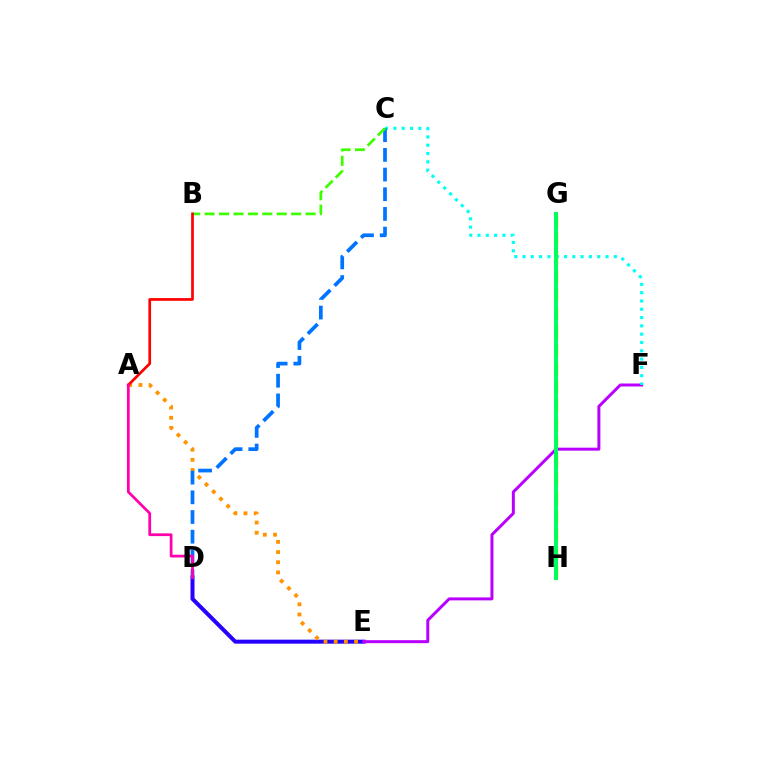{('D', 'E'): [{'color': '#2500ff', 'line_style': 'solid', 'thickness': 2.88}], ('G', 'H'): [{'color': '#d1ff00', 'line_style': 'dashed', 'thickness': 2.51}, {'color': '#00ff5c', 'line_style': 'solid', 'thickness': 2.87}], ('A', 'E'): [{'color': '#ff9400', 'line_style': 'dotted', 'thickness': 2.77}], ('E', 'F'): [{'color': '#b900ff', 'line_style': 'solid', 'thickness': 2.15}], ('C', 'F'): [{'color': '#00fff6', 'line_style': 'dotted', 'thickness': 2.26}], ('C', 'D'): [{'color': '#0074ff', 'line_style': 'dashed', 'thickness': 2.67}], ('B', 'C'): [{'color': '#3dff00', 'line_style': 'dashed', 'thickness': 1.96}], ('A', 'B'): [{'color': '#ff0000', 'line_style': 'solid', 'thickness': 1.95}], ('A', 'D'): [{'color': '#ff00ac', 'line_style': 'solid', 'thickness': 1.98}]}